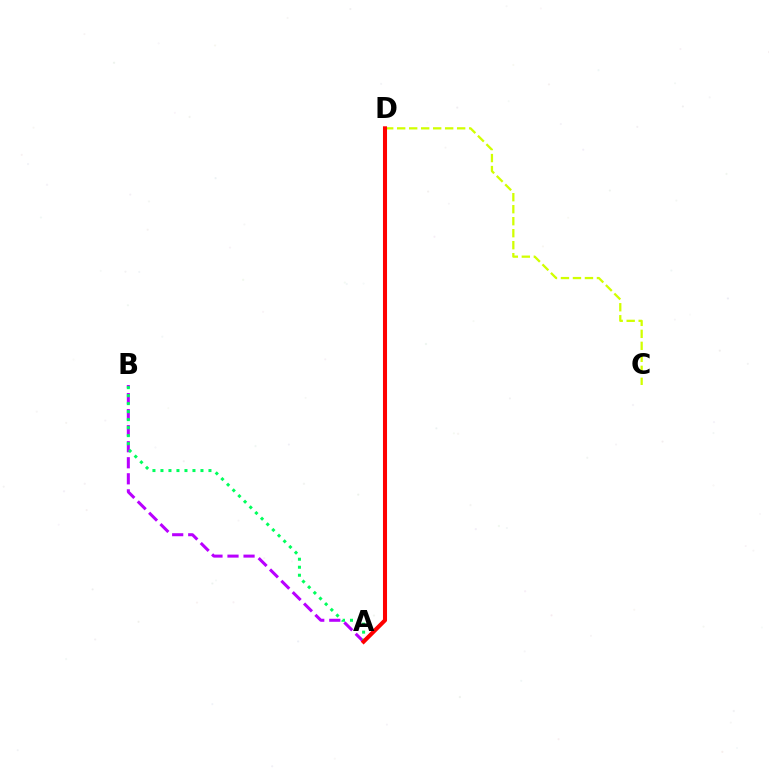{('A', 'D'): [{'color': '#0074ff', 'line_style': 'solid', 'thickness': 1.92}, {'color': '#ff0000', 'line_style': 'solid', 'thickness': 2.92}], ('A', 'B'): [{'color': '#b900ff', 'line_style': 'dashed', 'thickness': 2.18}, {'color': '#00ff5c', 'line_style': 'dotted', 'thickness': 2.17}], ('C', 'D'): [{'color': '#d1ff00', 'line_style': 'dashed', 'thickness': 1.63}]}